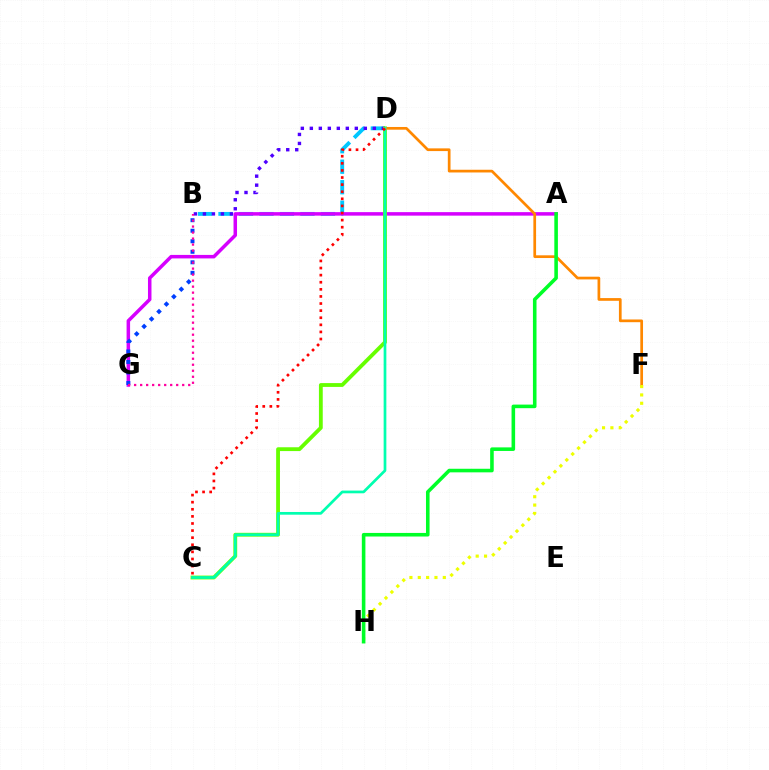{('B', 'D'): [{'color': '#00c7ff', 'line_style': 'dashed', 'thickness': 2.78}, {'color': '#4f00ff', 'line_style': 'dotted', 'thickness': 2.44}], ('A', 'G'): [{'color': '#d600ff', 'line_style': 'solid', 'thickness': 2.52}], ('C', 'D'): [{'color': '#66ff00', 'line_style': 'solid', 'thickness': 2.75}, {'color': '#00ffaf', 'line_style': 'solid', 'thickness': 1.95}, {'color': '#ff0000', 'line_style': 'dotted', 'thickness': 1.93}], ('D', 'F'): [{'color': '#ff8800', 'line_style': 'solid', 'thickness': 1.95}], ('F', 'H'): [{'color': '#eeff00', 'line_style': 'dotted', 'thickness': 2.27}], ('B', 'G'): [{'color': '#003fff', 'line_style': 'dotted', 'thickness': 2.86}, {'color': '#ff00a0', 'line_style': 'dotted', 'thickness': 1.63}], ('A', 'H'): [{'color': '#00ff27', 'line_style': 'solid', 'thickness': 2.58}]}